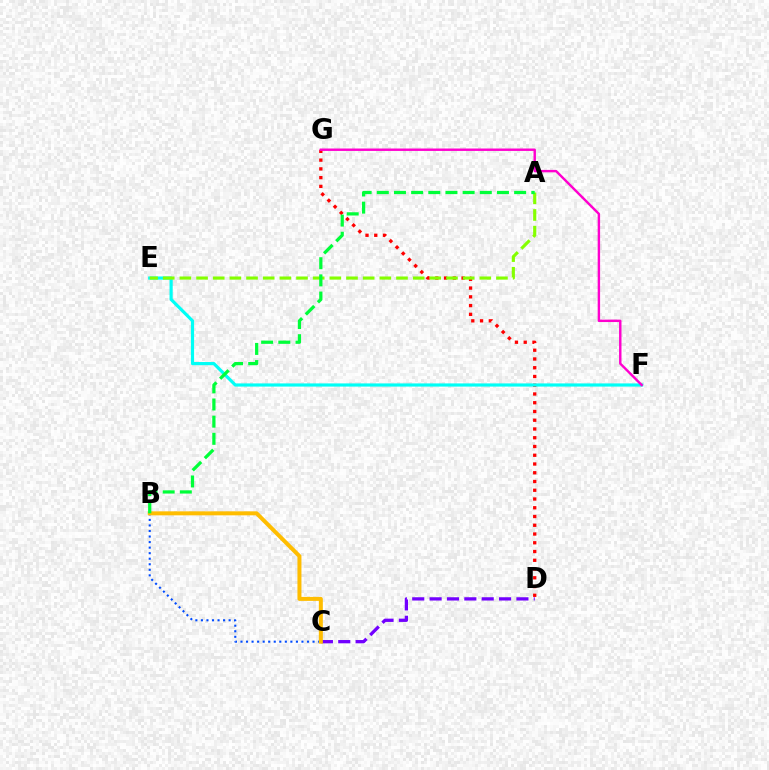{('D', 'G'): [{'color': '#ff0000', 'line_style': 'dotted', 'thickness': 2.38}], ('B', 'C'): [{'color': '#004bff', 'line_style': 'dotted', 'thickness': 1.51}, {'color': '#ffbd00', 'line_style': 'solid', 'thickness': 2.88}], ('C', 'D'): [{'color': '#7200ff', 'line_style': 'dashed', 'thickness': 2.36}], ('E', 'F'): [{'color': '#00fff6', 'line_style': 'solid', 'thickness': 2.28}], ('F', 'G'): [{'color': '#ff00cf', 'line_style': 'solid', 'thickness': 1.74}], ('A', 'E'): [{'color': '#84ff00', 'line_style': 'dashed', 'thickness': 2.26}], ('A', 'B'): [{'color': '#00ff39', 'line_style': 'dashed', 'thickness': 2.33}]}